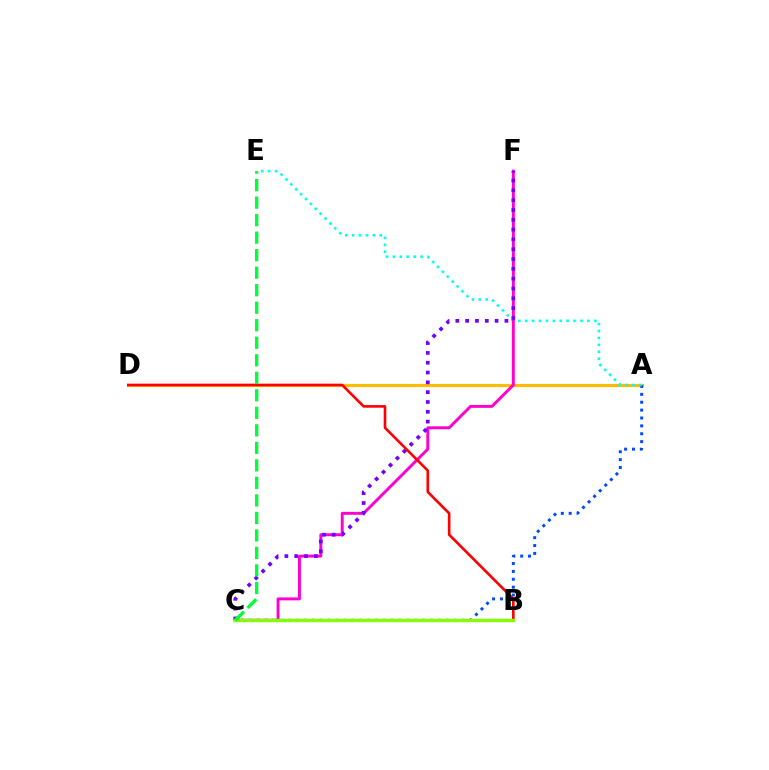{('A', 'D'): [{'color': '#ffbd00', 'line_style': 'solid', 'thickness': 2.26}], ('A', 'C'): [{'color': '#004bff', 'line_style': 'dotted', 'thickness': 2.14}], ('A', 'E'): [{'color': '#00fff6', 'line_style': 'dotted', 'thickness': 1.88}], ('C', 'F'): [{'color': '#ff00cf', 'line_style': 'solid', 'thickness': 2.11}, {'color': '#7200ff', 'line_style': 'dotted', 'thickness': 2.67}], ('B', 'D'): [{'color': '#ff0000', 'line_style': 'solid', 'thickness': 1.89}], ('B', 'C'): [{'color': '#84ff00', 'line_style': 'solid', 'thickness': 2.44}], ('C', 'E'): [{'color': '#00ff39', 'line_style': 'dashed', 'thickness': 2.38}]}